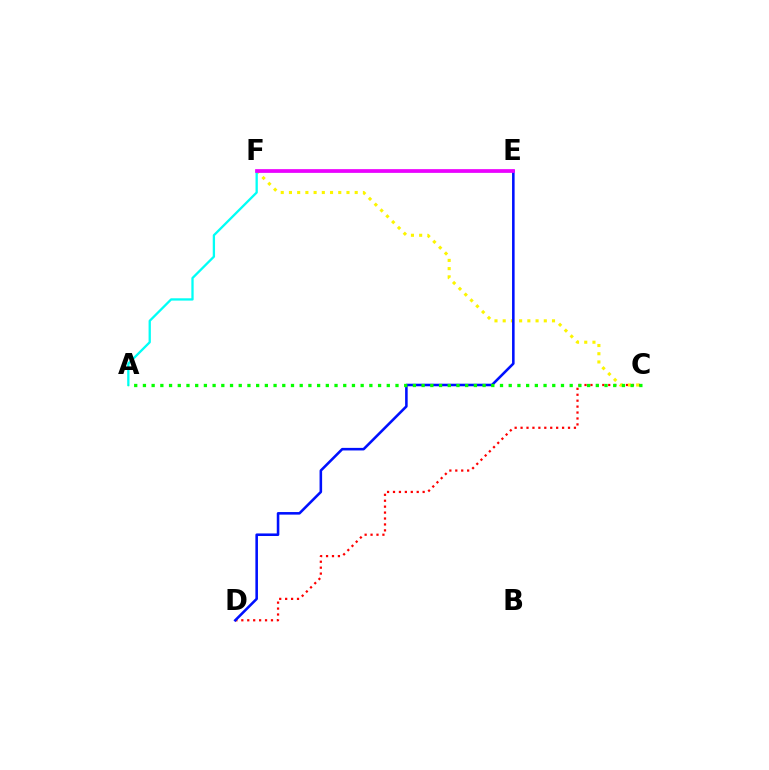{('C', 'D'): [{'color': '#ff0000', 'line_style': 'dotted', 'thickness': 1.61}], ('C', 'F'): [{'color': '#fcf500', 'line_style': 'dotted', 'thickness': 2.23}], ('A', 'E'): [{'color': '#00fff6', 'line_style': 'solid', 'thickness': 1.66}], ('D', 'E'): [{'color': '#0010ff', 'line_style': 'solid', 'thickness': 1.85}], ('E', 'F'): [{'color': '#ee00ff', 'line_style': 'solid', 'thickness': 2.67}], ('A', 'C'): [{'color': '#08ff00', 'line_style': 'dotted', 'thickness': 2.37}]}